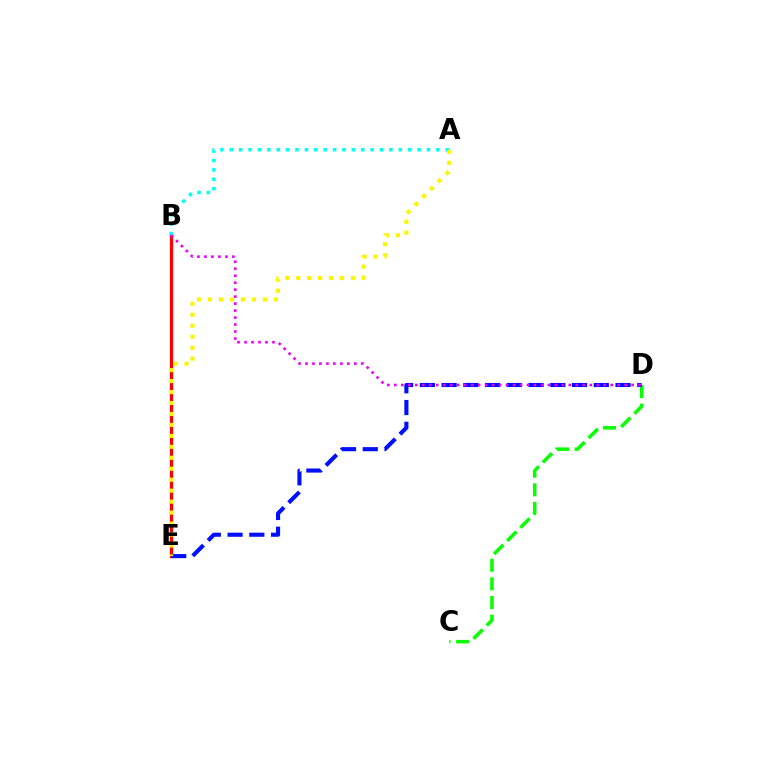{('C', 'D'): [{'color': '#08ff00', 'line_style': 'dashed', 'thickness': 2.53}], ('B', 'E'): [{'color': '#ff0000', 'line_style': 'solid', 'thickness': 2.34}], ('D', 'E'): [{'color': '#0010ff', 'line_style': 'dashed', 'thickness': 2.95}], ('A', 'B'): [{'color': '#00fff6', 'line_style': 'dotted', 'thickness': 2.55}], ('A', 'E'): [{'color': '#fcf500', 'line_style': 'dotted', 'thickness': 2.98}], ('B', 'D'): [{'color': '#ee00ff', 'line_style': 'dotted', 'thickness': 1.9}]}